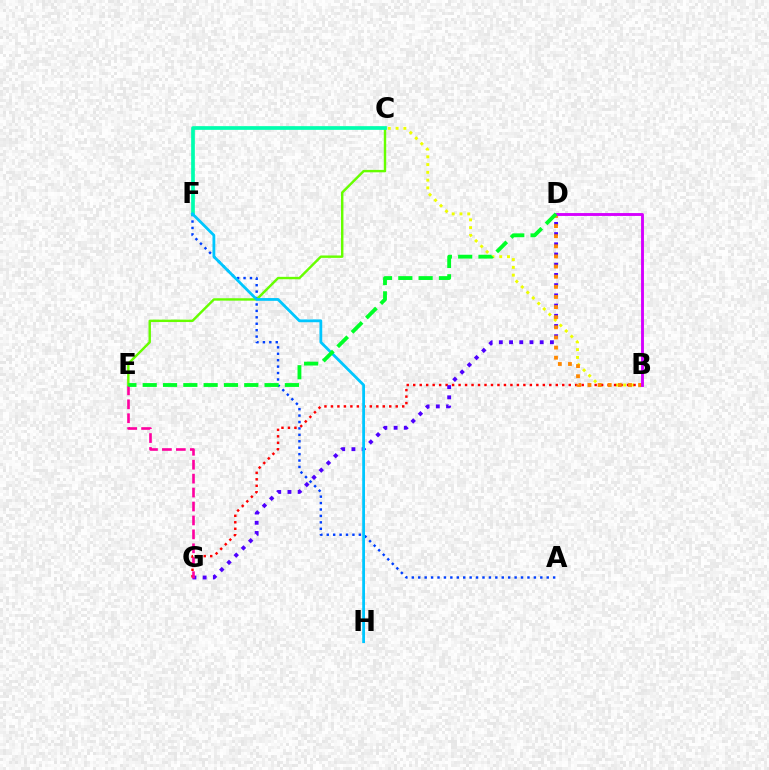{('A', 'F'): [{'color': '#003fff', 'line_style': 'dotted', 'thickness': 1.75}], ('B', 'C'): [{'color': '#eeff00', 'line_style': 'dotted', 'thickness': 2.11}], ('B', 'G'): [{'color': '#ff0000', 'line_style': 'dotted', 'thickness': 1.76}], ('D', 'G'): [{'color': '#4f00ff', 'line_style': 'dotted', 'thickness': 2.77}], ('B', 'D'): [{'color': '#ff8800', 'line_style': 'dotted', 'thickness': 2.75}, {'color': '#d600ff', 'line_style': 'solid', 'thickness': 2.08}], ('E', 'G'): [{'color': '#ff00a0', 'line_style': 'dashed', 'thickness': 1.89}], ('C', 'E'): [{'color': '#66ff00', 'line_style': 'solid', 'thickness': 1.74}], ('C', 'F'): [{'color': '#00ffaf', 'line_style': 'solid', 'thickness': 2.66}], ('F', 'H'): [{'color': '#00c7ff', 'line_style': 'solid', 'thickness': 2.01}], ('D', 'E'): [{'color': '#00ff27', 'line_style': 'dashed', 'thickness': 2.76}]}